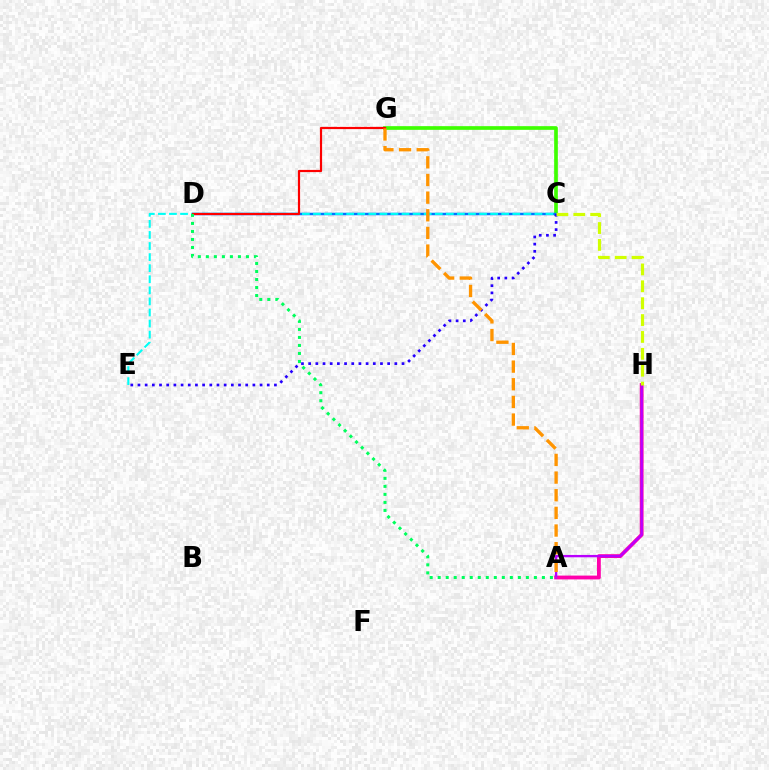{('C', 'G'): [{'color': '#3dff00', 'line_style': 'solid', 'thickness': 2.65}], ('A', 'H'): [{'color': '#ff00ac', 'line_style': 'solid', 'thickness': 2.76}, {'color': '#b900ff', 'line_style': 'solid', 'thickness': 1.69}], ('C', 'D'): [{'color': '#0074ff', 'line_style': 'solid', 'thickness': 1.79}], ('C', 'E'): [{'color': '#00fff6', 'line_style': 'dashed', 'thickness': 1.5}, {'color': '#2500ff', 'line_style': 'dotted', 'thickness': 1.95}], ('D', 'G'): [{'color': '#ff0000', 'line_style': 'solid', 'thickness': 1.58}], ('A', 'D'): [{'color': '#00ff5c', 'line_style': 'dotted', 'thickness': 2.18}], ('A', 'G'): [{'color': '#ff9400', 'line_style': 'dashed', 'thickness': 2.4}], ('C', 'H'): [{'color': '#d1ff00', 'line_style': 'dashed', 'thickness': 2.29}]}